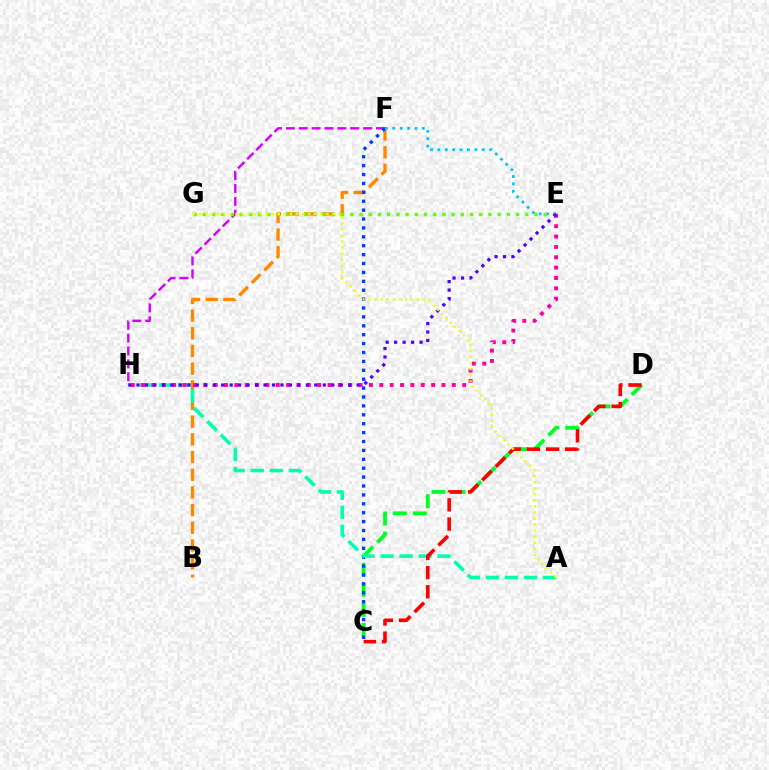{('C', 'D'): [{'color': '#00ff27', 'line_style': 'dashed', 'thickness': 2.72}, {'color': '#ff0000', 'line_style': 'dashed', 'thickness': 2.6}], ('B', 'F'): [{'color': '#ff8800', 'line_style': 'dashed', 'thickness': 2.4}], ('F', 'H'): [{'color': '#d600ff', 'line_style': 'dashed', 'thickness': 1.75}], ('C', 'F'): [{'color': '#003fff', 'line_style': 'dotted', 'thickness': 2.42}], ('E', 'F'): [{'color': '#00c7ff', 'line_style': 'dotted', 'thickness': 2.01}], ('A', 'H'): [{'color': '#00ffaf', 'line_style': 'dashed', 'thickness': 2.59}], ('E', 'G'): [{'color': '#66ff00', 'line_style': 'dotted', 'thickness': 2.5}], ('E', 'H'): [{'color': '#ff00a0', 'line_style': 'dotted', 'thickness': 2.81}, {'color': '#4f00ff', 'line_style': 'dotted', 'thickness': 2.3}], ('A', 'G'): [{'color': '#eeff00', 'line_style': 'dotted', 'thickness': 1.65}]}